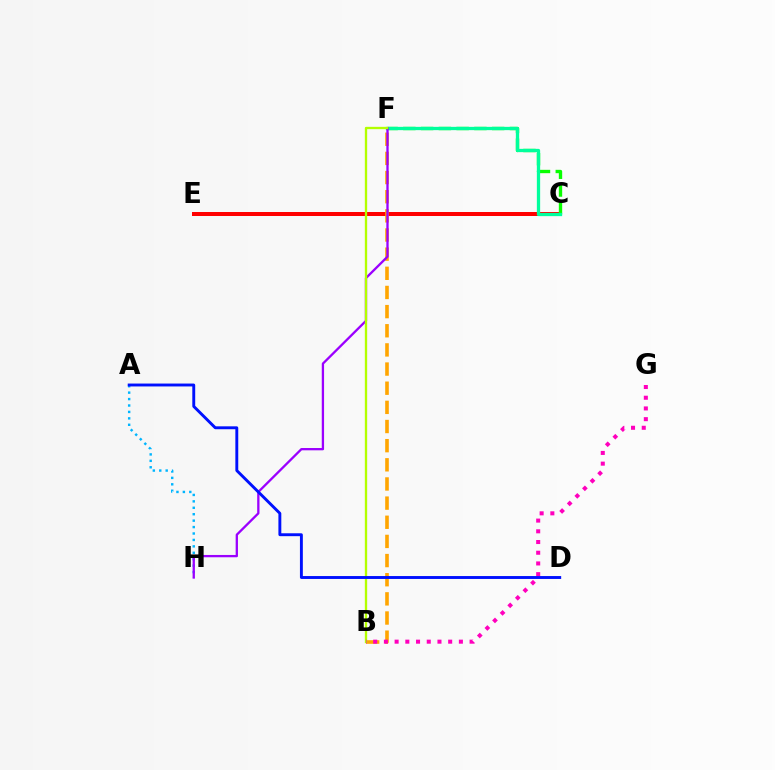{('A', 'H'): [{'color': '#00b5ff', 'line_style': 'dotted', 'thickness': 1.75}], ('C', 'E'): [{'color': '#ff0000', 'line_style': 'solid', 'thickness': 2.88}], ('C', 'F'): [{'color': '#08ff00', 'line_style': 'dashed', 'thickness': 2.41}, {'color': '#00ff9d', 'line_style': 'solid', 'thickness': 2.36}], ('B', 'F'): [{'color': '#ffa500', 'line_style': 'dashed', 'thickness': 2.6}, {'color': '#b3ff00', 'line_style': 'solid', 'thickness': 1.68}], ('F', 'H'): [{'color': '#9b00ff', 'line_style': 'solid', 'thickness': 1.66}], ('B', 'G'): [{'color': '#ff00bd', 'line_style': 'dotted', 'thickness': 2.91}], ('A', 'D'): [{'color': '#0010ff', 'line_style': 'solid', 'thickness': 2.09}]}